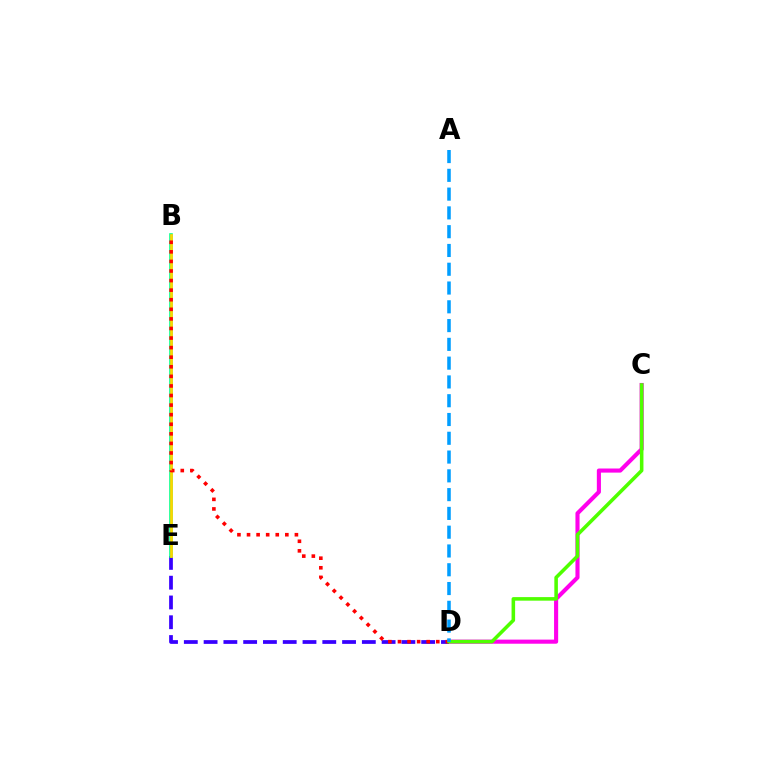{('C', 'D'): [{'color': '#ff00ed', 'line_style': 'solid', 'thickness': 2.96}, {'color': '#4fff00', 'line_style': 'solid', 'thickness': 2.56}], ('D', 'E'): [{'color': '#3700ff', 'line_style': 'dashed', 'thickness': 2.69}], ('B', 'E'): [{'color': '#00ff86', 'line_style': 'solid', 'thickness': 2.57}, {'color': '#ffd500', 'line_style': 'solid', 'thickness': 1.94}], ('B', 'D'): [{'color': '#ff0000', 'line_style': 'dotted', 'thickness': 2.6}], ('A', 'D'): [{'color': '#009eff', 'line_style': 'dashed', 'thickness': 2.55}]}